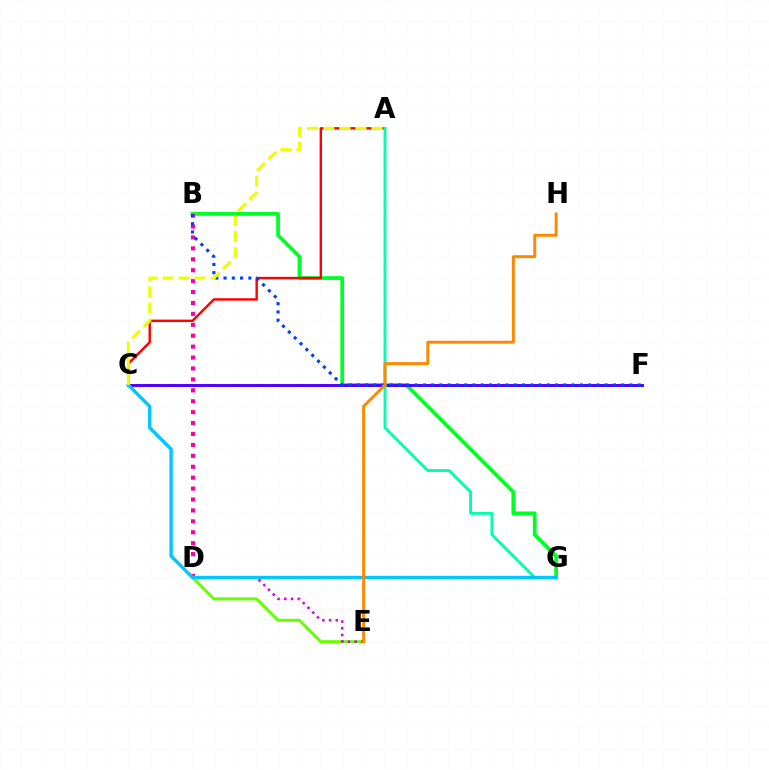{('B', 'G'): [{'color': '#00ff27', 'line_style': 'solid', 'thickness': 2.7}], ('B', 'D'): [{'color': '#ff00a0', 'line_style': 'dotted', 'thickness': 2.97}], ('D', 'E'): [{'color': '#66ff00', 'line_style': 'solid', 'thickness': 2.15}, {'color': '#d600ff', 'line_style': 'dotted', 'thickness': 1.82}], ('A', 'C'): [{'color': '#ff0000', 'line_style': 'solid', 'thickness': 1.75}, {'color': '#eeff00', 'line_style': 'dashed', 'thickness': 2.18}], ('C', 'F'): [{'color': '#4f00ff', 'line_style': 'solid', 'thickness': 2.13}], ('A', 'G'): [{'color': '#00ffaf', 'line_style': 'solid', 'thickness': 2.09}], ('B', 'F'): [{'color': '#003fff', 'line_style': 'dotted', 'thickness': 2.25}], ('C', 'G'): [{'color': '#00c7ff', 'line_style': 'solid', 'thickness': 2.44}], ('E', 'H'): [{'color': '#ff8800', 'line_style': 'solid', 'thickness': 2.12}]}